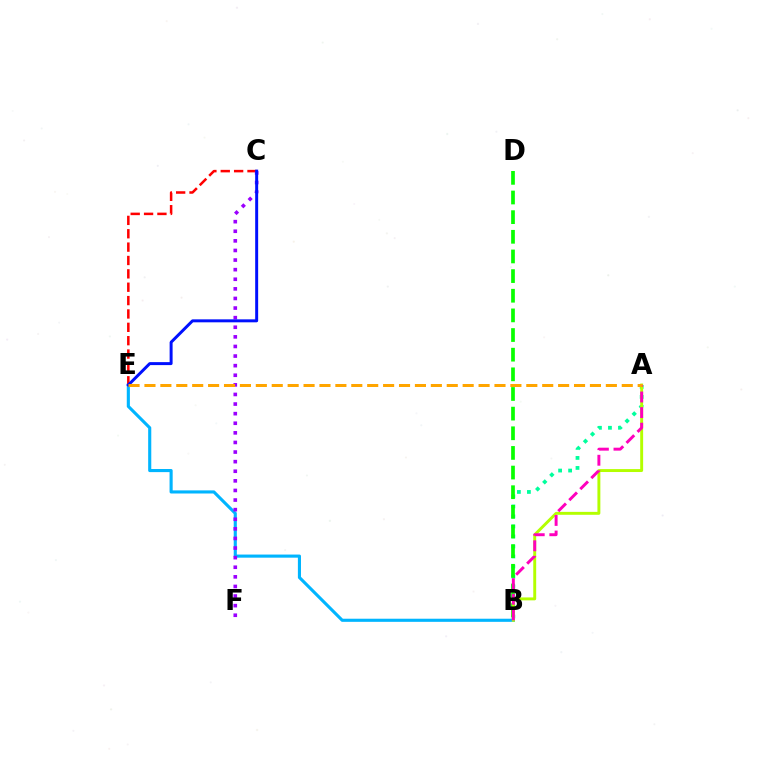{('B', 'E'): [{'color': '#00b5ff', 'line_style': 'solid', 'thickness': 2.24}], ('A', 'B'): [{'color': '#00ff9d', 'line_style': 'dotted', 'thickness': 2.72}, {'color': '#b3ff00', 'line_style': 'solid', 'thickness': 2.11}, {'color': '#ff00bd', 'line_style': 'dashed', 'thickness': 2.12}], ('C', 'E'): [{'color': '#ff0000', 'line_style': 'dashed', 'thickness': 1.82}, {'color': '#0010ff', 'line_style': 'solid', 'thickness': 2.14}], ('C', 'F'): [{'color': '#9b00ff', 'line_style': 'dotted', 'thickness': 2.61}], ('B', 'D'): [{'color': '#08ff00', 'line_style': 'dashed', 'thickness': 2.67}], ('A', 'E'): [{'color': '#ffa500', 'line_style': 'dashed', 'thickness': 2.16}]}